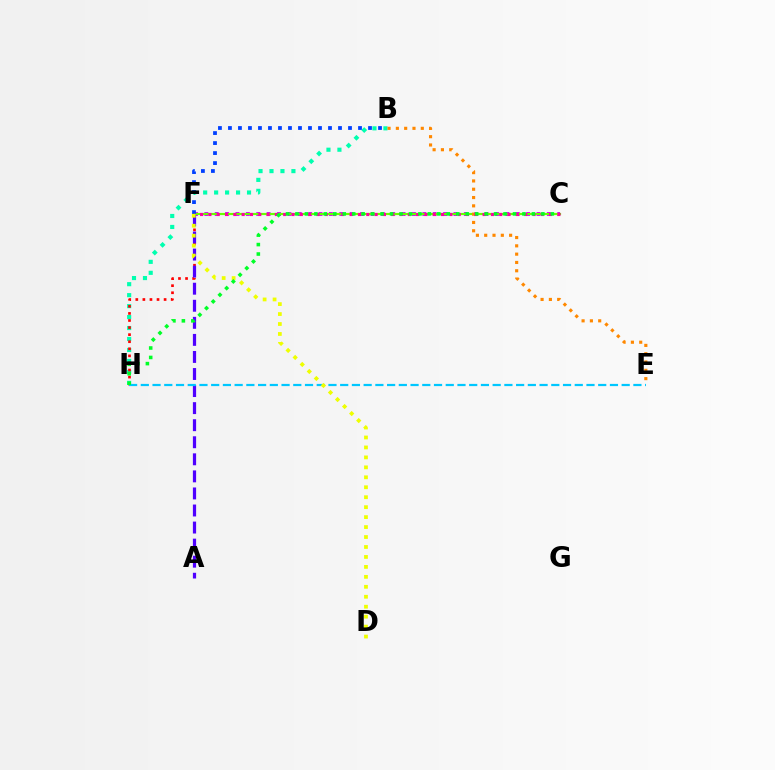{('B', 'H'): [{'color': '#00ffaf', 'line_style': 'dotted', 'thickness': 2.98}], ('C', 'F'): [{'color': '#d600ff', 'line_style': 'dotted', 'thickness': 2.82}, {'color': '#66ff00', 'line_style': 'solid', 'thickness': 1.57}, {'color': '#ff00a0', 'line_style': 'dotted', 'thickness': 2.26}], ('F', 'H'): [{'color': '#ff0000', 'line_style': 'dotted', 'thickness': 1.92}], ('A', 'F'): [{'color': '#4f00ff', 'line_style': 'dashed', 'thickness': 2.32}], ('B', 'E'): [{'color': '#ff8800', 'line_style': 'dotted', 'thickness': 2.26}], ('B', 'F'): [{'color': '#003fff', 'line_style': 'dotted', 'thickness': 2.72}], ('E', 'H'): [{'color': '#00c7ff', 'line_style': 'dashed', 'thickness': 1.59}], ('D', 'F'): [{'color': '#eeff00', 'line_style': 'dotted', 'thickness': 2.7}], ('C', 'H'): [{'color': '#00ff27', 'line_style': 'dotted', 'thickness': 2.57}]}